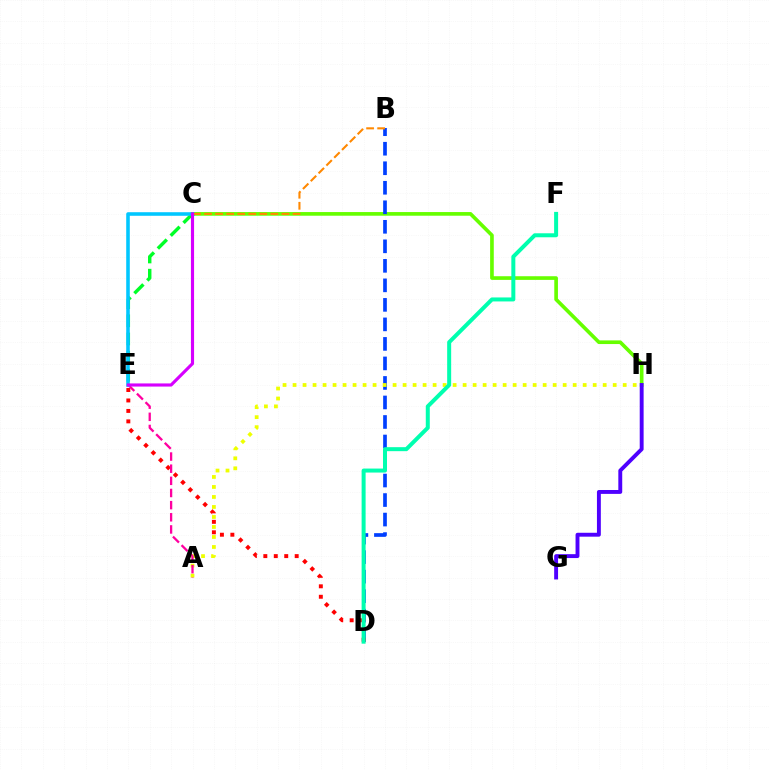{('C', 'H'): [{'color': '#66ff00', 'line_style': 'solid', 'thickness': 2.63}], ('B', 'D'): [{'color': '#003fff', 'line_style': 'dashed', 'thickness': 2.65}], ('D', 'E'): [{'color': '#ff0000', 'line_style': 'dotted', 'thickness': 2.84}], ('A', 'H'): [{'color': '#eeff00', 'line_style': 'dotted', 'thickness': 2.72}], ('D', 'F'): [{'color': '#00ffaf', 'line_style': 'solid', 'thickness': 2.88}], ('C', 'E'): [{'color': '#00ff27', 'line_style': 'dashed', 'thickness': 2.47}, {'color': '#00c7ff', 'line_style': 'solid', 'thickness': 2.57}, {'color': '#d600ff', 'line_style': 'solid', 'thickness': 2.26}], ('A', 'E'): [{'color': '#ff00a0', 'line_style': 'dashed', 'thickness': 1.65}], ('B', 'C'): [{'color': '#ff8800', 'line_style': 'dashed', 'thickness': 1.5}], ('G', 'H'): [{'color': '#4f00ff', 'line_style': 'solid', 'thickness': 2.8}]}